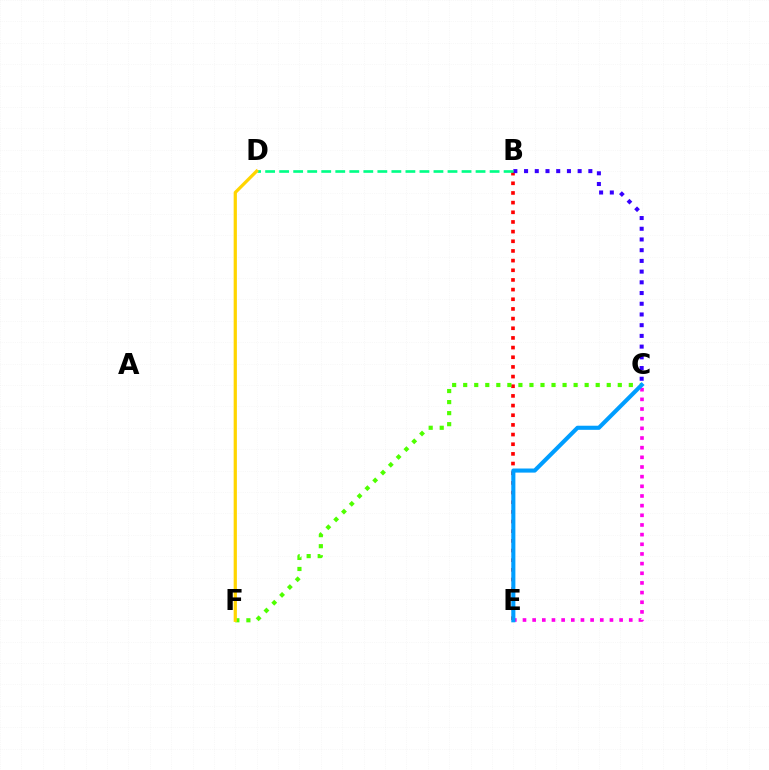{('B', 'E'): [{'color': '#ff0000', 'line_style': 'dotted', 'thickness': 2.63}], ('C', 'F'): [{'color': '#4fff00', 'line_style': 'dotted', 'thickness': 3.0}], ('B', 'C'): [{'color': '#3700ff', 'line_style': 'dotted', 'thickness': 2.91}], ('B', 'D'): [{'color': '#00ff86', 'line_style': 'dashed', 'thickness': 1.91}], ('C', 'E'): [{'color': '#ff00ed', 'line_style': 'dotted', 'thickness': 2.63}, {'color': '#009eff', 'line_style': 'solid', 'thickness': 2.95}], ('D', 'F'): [{'color': '#ffd500', 'line_style': 'solid', 'thickness': 2.32}]}